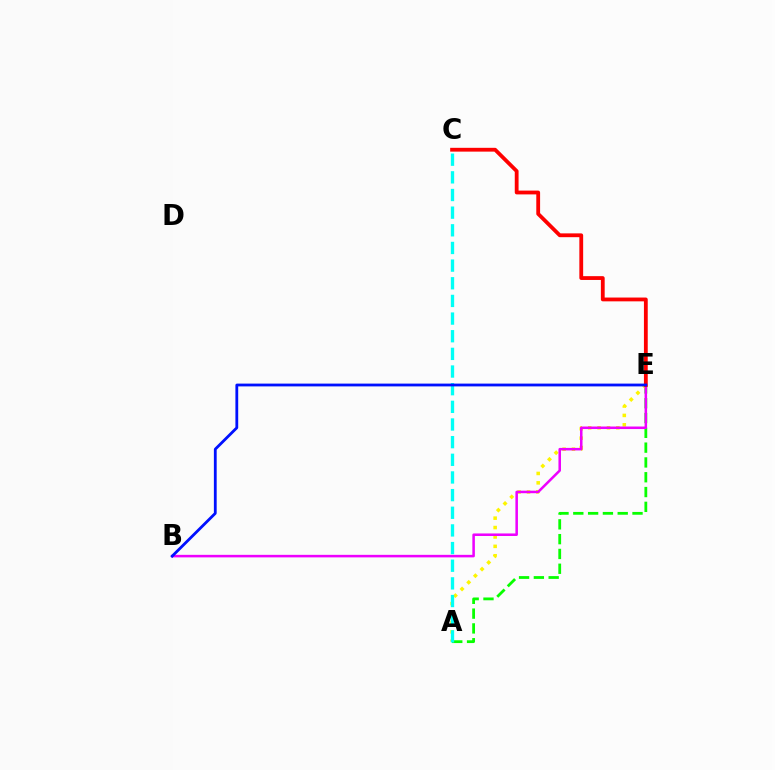{('A', 'E'): [{'color': '#08ff00', 'line_style': 'dashed', 'thickness': 2.01}, {'color': '#fcf500', 'line_style': 'dotted', 'thickness': 2.55}], ('B', 'E'): [{'color': '#ee00ff', 'line_style': 'solid', 'thickness': 1.82}, {'color': '#0010ff', 'line_style': 'solid', 'thickness': 2.01}], ('C', 'E'): [{'color': '#ff0000', 'line_style': 'solid', 'thickness': 2.74}], ('A', 'C'): [{'color': '#00fff6', 'line_style': 'dashed', 'thickness': 2.4}]}